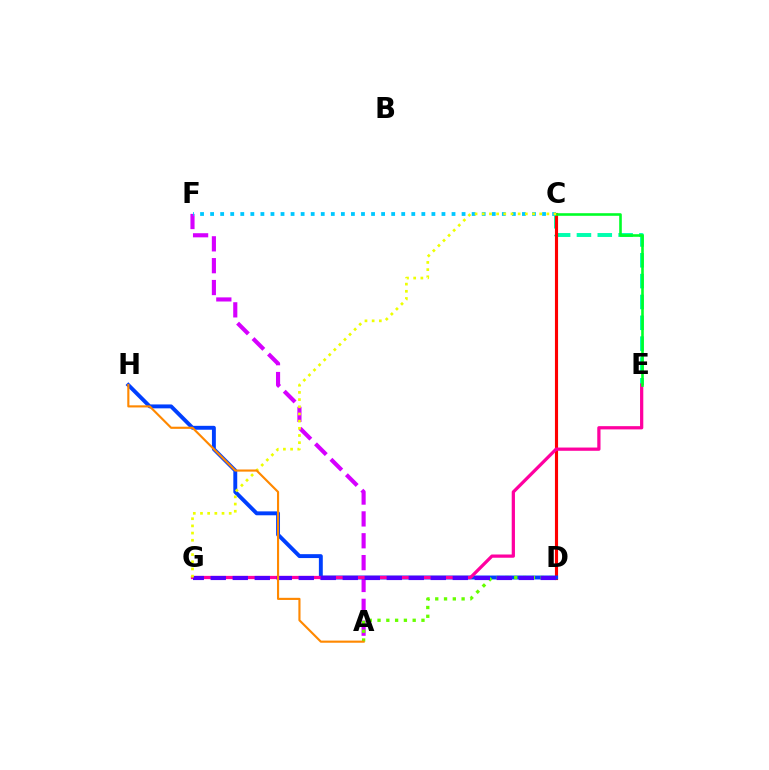{('C', 'E'): [{'color': '#00ffaf', 'line_style': 'dashed', 'thickness': 2.83}, {'color': '#00ff27', 'line_style': 'solid', 'thickness': 1.88}], ('C', 'D'): [{'color': '#ff0000', 'line_style': 'solid', 'thickness': 2.25}], ('A', 'F'): [{'color': '#d600ff', 'line_style': 'dashed', 'thickness': 2.97}], ('D', 'H'): [{'color': '#003fff', 'line_style': 'solid', 'thickness': 2.81}], ('C', 'F'): [{'color': '#00c7ff', 'line_style': 'dotted', 'thickness': 2.73}], ('A', 'D'): [{'color': '#66ff00', 'line_style': 'dotted', 'thickness': 2.39}], ('E', 'G'): [{'color': '#ff00a0', 'line_style': 'solid', 'thickness': 2.34}], ('D', 'G'): [{'color': '#4f00ff', 'line_style': 'dashed', 'thickness': 2.99}], ('C', 'G'): [{'color': '#eeff00', 'line_style': 'dotted', 'thickness': 1.95}], ('A', 'H'): [{'color': '#ff8800', 'line_style': 'solid', 'thickness': 1.54}]}